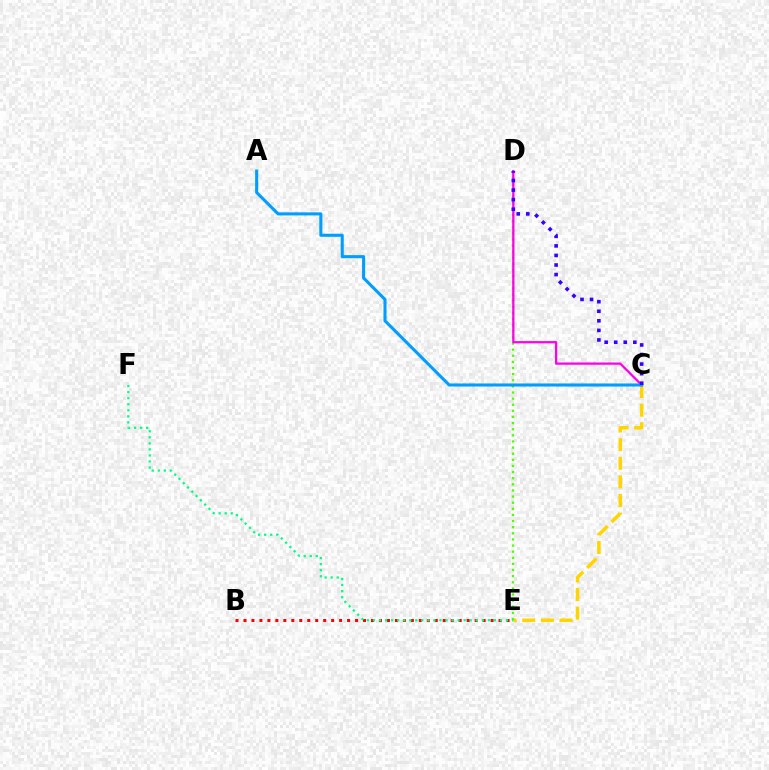{('C', 'E'): [{'color': '#ffd500', 'line_style': 'dashed', 'thickness': 2.53}], ('D', 'E'): [{'color': '#4fff00', 'line_style': 'dotted', 'thickness': 1.66}], ('B', 'E'): [{'color': '#ff0000', 'line_style': 'dotted', 'thickness': 2.17}], ('C', 'D'): [{'color': '#ff00ed', 'line_style': 'solid', 'thickness': 1.64}, {'color': '#3700ff', 'line_style': 'dotted', 'thickness': 2.6}], ('A', 'C'): [{'color': '#009eff', 'line_style': 'solid', 'thickness': 2.21}], ('E', 'F'): [{'color': '#00ff86', 'line_style': 'dotted', 'thickness': 1.64}]}